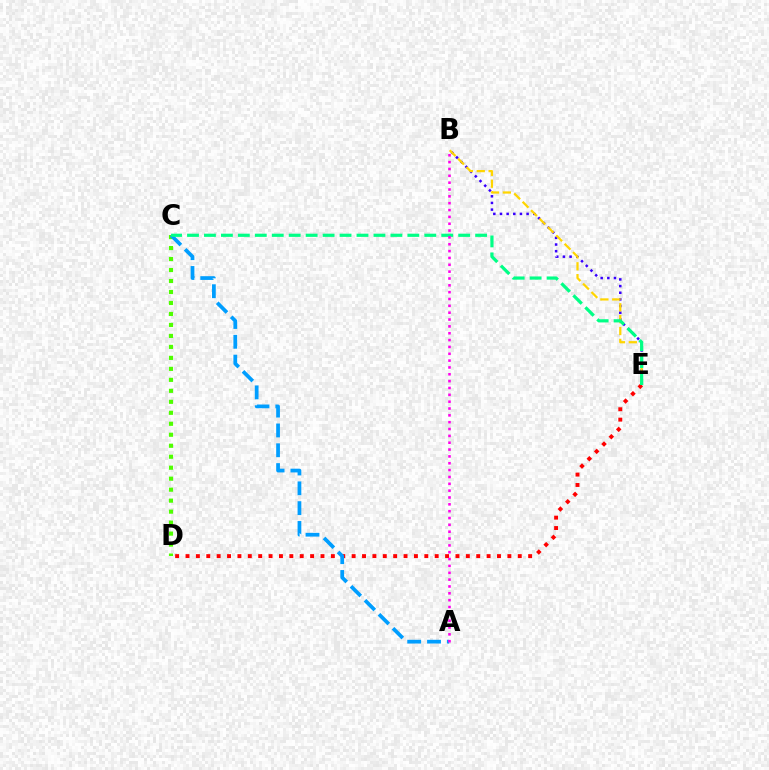{('C', 'D'): [{'color': '#4fff00', 'line_style': 'dotted', 'thickness': 2.98}], ('D', 'E'): [{'color': '#ff0000', 'line_style': 'dotted', 'thickness': 2.82}], ('A', 'C'): [{'color': '#009eff', 'line_style': 'dashed', 'thickness': 2.69}], ('B', 'E'): [{'color': '#3700ff', 'line_style': 'dotted', 'thickness': 1.81}, {'color': '#ffd500', 'line_style': 'dashed', 'thickness': 1.61}], ('C', 'E'): [{'color': '#00ff86', 'line_style': 'dashed', 'thickness': 2.3}], ('A', 'B'): [{'color': '#ff00ed', 'line_style': 'dotted', 'thickness': 1.86}]}